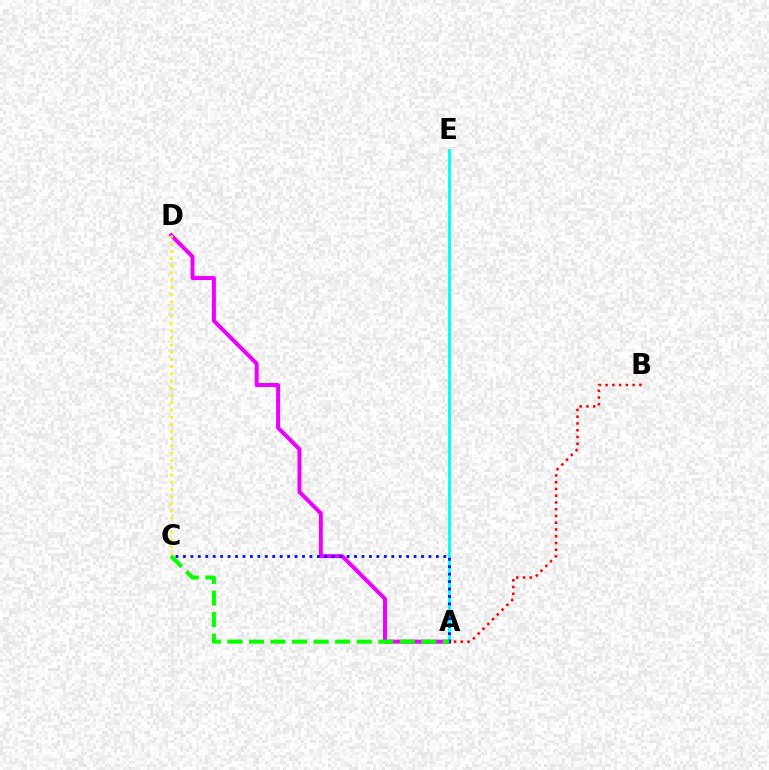{('A', 'E'): [{'color': '#00fff6', 'line_style': 'solid', 'thickness': 2.05}], ('A', 'D'): [{'color': '#ee00ff', 'line_style': 'solid', 'thickness': 2.87}], ('A', 'B'): [{'color': '#ff0000', 'line_style': 'dotted', 'thickness': 1.84}], ('C', 'D'): [{'color': '#fcf500', 'line_style': 'dotted', 'thickness': 1.96}], ('A', 'C'): [{'color': '#0010ff', 'line_style': 'dotted', 'thickness': 2.02}, {'color': '#08ff00', 'line_style': 'dashed', 'thickness': 2.93}]}